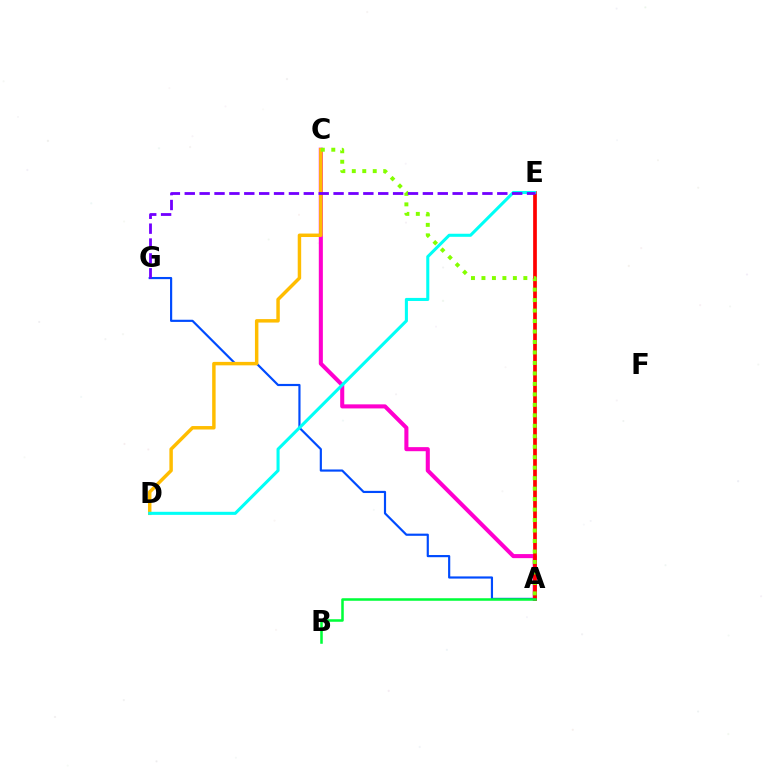{('A', 'G'): [{'color': '#004bff', 'line_style': 'solid', 'thickness': 1.56}], ('A', 'C'): [{'color': '#ff00cf', 'line_style': 'solid', 'thickness': 2.93}, {'color': '#84ff00', 'line_style': 'dotted', 'thickness': 2.85}], ('A', 'E'): [{'color': '#ff0000', 'line_style': 'solid', 'thickness': 2.67}], ('C', 'D'): [{'color': '#ffbd00', 'line_style': 'solid', 'thickness': 2.49}], ('D', 'E'): [{'color': '#00fff6', 'line_style': 'solid', 'thickness': 2.2}], ('A', 'B'): [{'color': '#00ff39', 'line_style': 'solid', 'thickness': 1.83}], ('E', 'G'): [{'color': '#7200ff', 'line_style': 'dashed', 'thickness': 2.02}]}